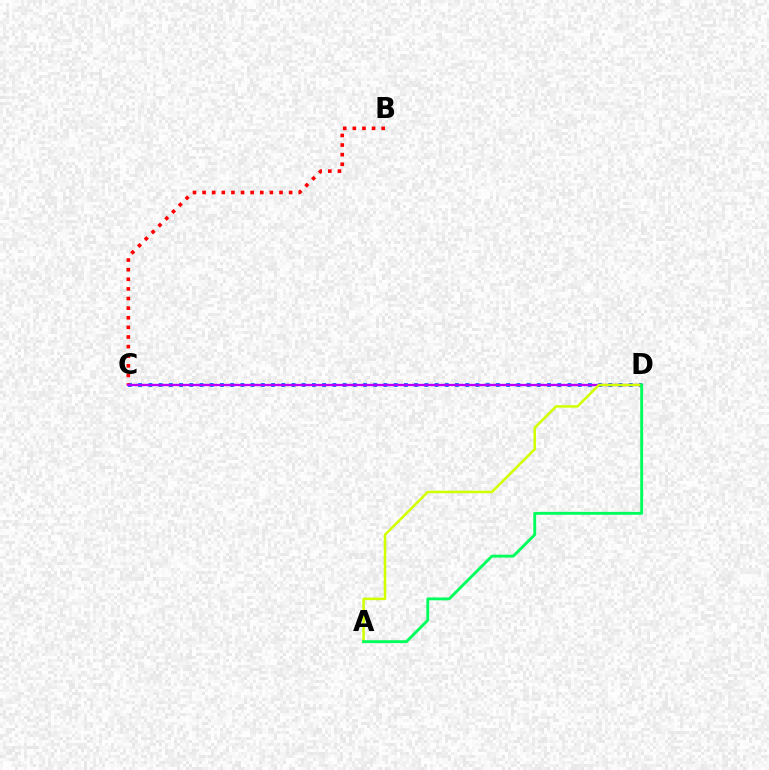{('C', 'D'): [{'color': '#0074ff', 'line_style': 'dotted', 'thickness': 2.78}, {'color': '#b900ff', 'line_style': 'solid', 'thickness': 1.67}], ('B', 'C'): [{'color': '#ff0000', 'line_style': 'dotted', 'thickness': 2.61}], ('A', 'D'): [{'color': '#d1ff00', 'line_style': 'solid', 'thickness': 1.81}, {'color': '#00ff5c', 'line_style': 'solid', 'thickness': 2.07}]}